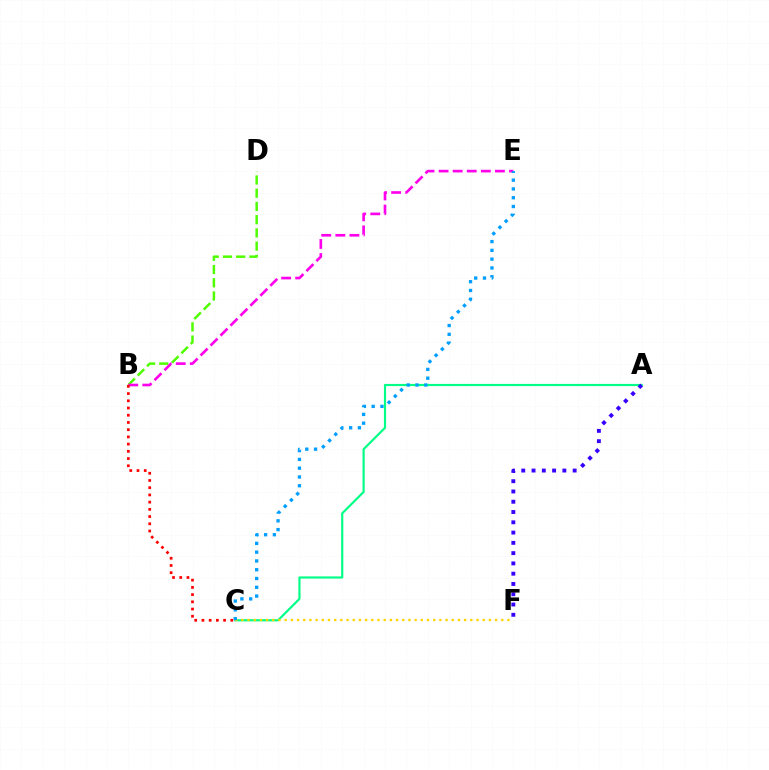{('B', 'D'): [{'color': '#4fff00', 'line_style': 'dashed', 'thickness': 1.8}], ('A', 'C'): [{'color': '#00ff86', 'line_style': 'solid', 'thickness': 1.57}], ('C', 'F'): [{'color': '#ffd500', 'line_style': 'dotted', 'thickness': 1.68}], ('B', 'E'): [{'color': '#ff00ed', 'line_style': 'dashed', 'thickness': 1.91}], ('A', 'F'): [{'color': '#3700ff', 'line_style': 'dotted', 'thickness': 2.79}], ('C', 'E'): [{'color': '#009eff', 'line_style': 'dotted', 'thickness': 2.39}], ('B', 'C'): [{'color': '#ff0000', 'line_style': 'dotted', 'thickness': 1.96}]}